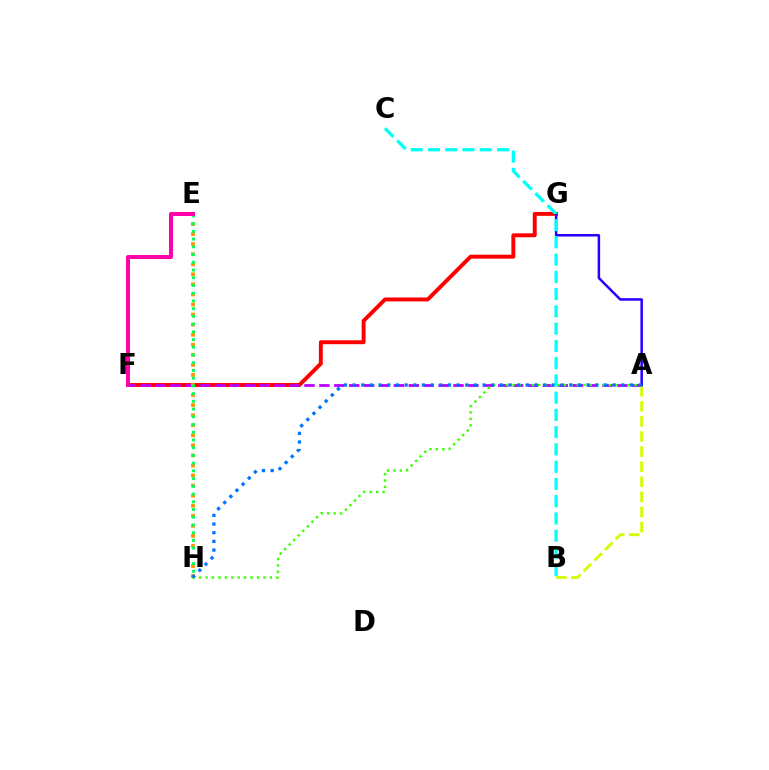{('F', 'G'): [{'color': '#ff0000', 'line_style': 'solid', 'thickness': 2.83}], ('A', 'F'): [{'color': '#b900ff', 'line_style': 'dashed', 'thickness': 2.02}], ('E', 'H'): [{'color': '#ff9400', 'line_style': 'dotted', 'thickness': 2.73}, {'color': '#00ff5c', 'line_style': 'dotted', 'thickness': 2.1}], ('A', 'B'): [{'color': '#d1ff00', 'line_style': 'dashed', 'thickness': 2.05}], ('A', 'H'): [{'color': '#3dff00', 'line_style': 'dotted', 'thickness': 1.75}, {'color': '#0074ff', 'line_style': 'dotted', 'thickness': 2.35}], ('E', 'F'): [{'color': '#ff00ac', 'line_style': 'solid', 'thickness': 2.88}], ('A', 'G'): [{'color': '#2500ff', 'line_style': 'solid', 'thickness': 1.8}], ('B', 'C'): [{'color': '#00fff6', 'line_style': 'dashed', 'thickness': 2.34}]}